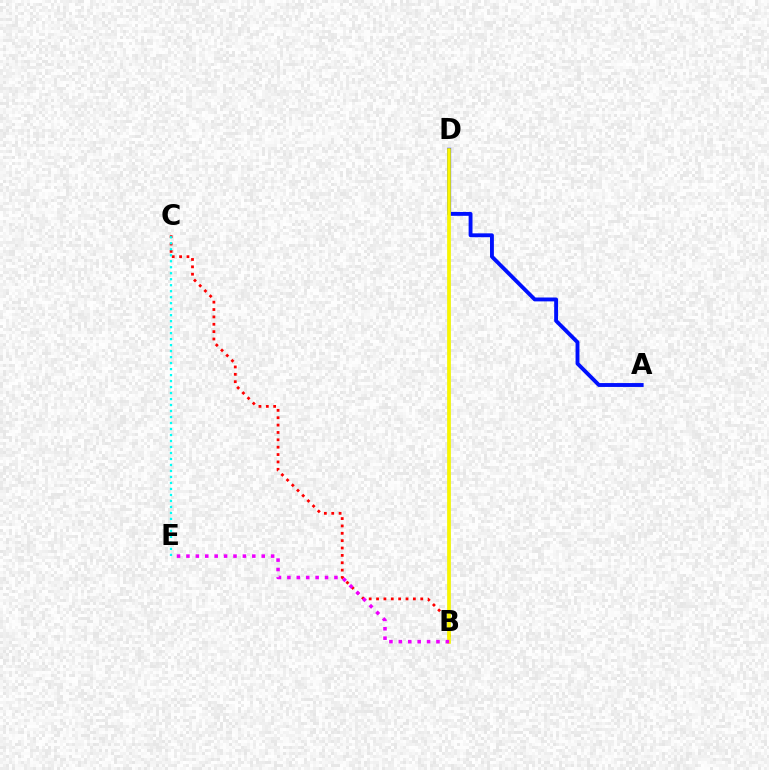{('B', 'C'): [{'color': '#ff0000', 'line_style': 'dotted', 'thickness': 2.0}], ('A', 'D'): [{'color': '#0010ff', 'line_style': 'solid', 'thickness': 2.79}], ('C', 'E'): [{'color': '#00fff6', 'line_style': 'dotted', 'thickness': 1.63}], ('B', 'D'): [{'color': '#08ff00', 'line_style': 'solid', 'thickness': 1.75}, {'color': '#fcf500', 'line_style': 'solid', 'thickness': 2.59}], ('B', 'E'): [{'color': '#ee00ff', 'line_style': 'dotted', 'thickness': 2.56}]}